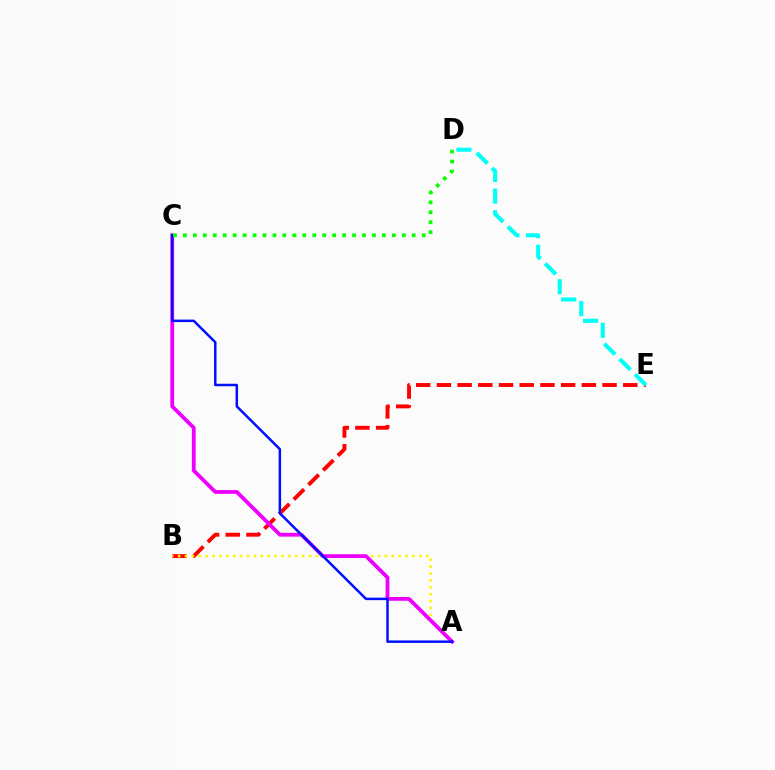{('B', 'E'): [{'color': '#ff0000', 'line_style': 'dashed', 'thickness': 2.81}], ('A', 'B'): [{'color': '#fcf500', 'line_style': 'dotted', 'thickness': 1.87}], ('A', 'C'): [{'color': '#ee00ff', 'line_style': 'solid', 'thickness': 2.73}, {'color': '#0010ff', 'line_style': 'solid', 'thickness': 1.79}], ('D', 'E'): [{'color': '#00fff6', 'line_style': 'dashed', 'thickness': 2.94}], ('C', 'D'): [{'color': '#08ff00', 'line_style': 'dotted', 'thickness': 2.7}]}